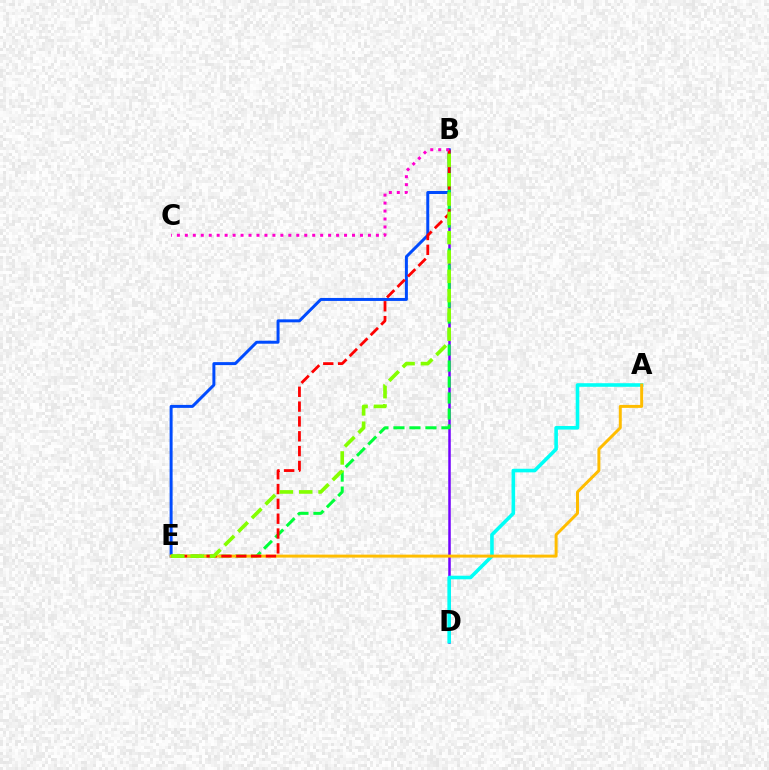{('B', 'D'): [{'color': '#7200ff', 'line_style': 'solid', 'thickness': 1.8}], ('A', 'D'): [{'color': '#00fff6', 'line_style': 'solid', 'thickness': 2.58}], ('B', 'E'): [{'color': '#004bff', 'line_style': 'solid', 'thickness': 2.15}, {'color': '#00ff39', 'line_style': 'dashed', 'thickness': 2.17}, {'color': '#ff0000', 'line_style': 'dashed', 'thickness': 2.01}, {'color': '#84ff00', 'line_style': 'dashed', 'thickness': 2.62}], ('A', 'E'): [{'color': '#ffbd00', 'line_style': 'solid', 'thickness': 2.14}], ('B', 'C'): [{'color': '#ff00cf', 'line_style': 'dotted', 'thickness': 2.16}]}